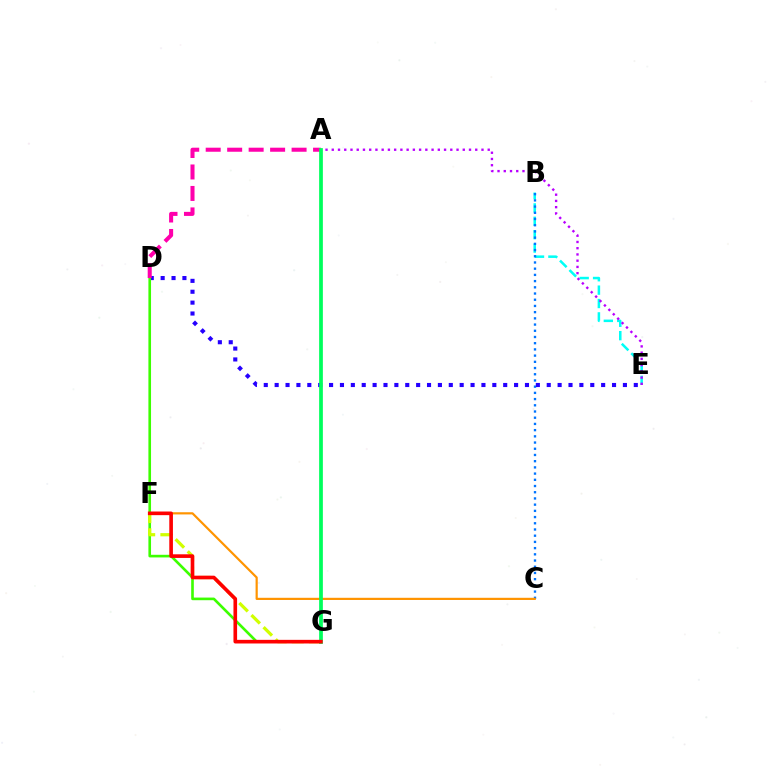{('B', 'E'): [{'color': '#00fff6', 'line_style': 'dashed', 'thickness': 1.82}], ('A', 'E'): [{'color': '#b900ff', 'line_style': 'dotted', 'thickness': 1.69}], ('B', 'C'): [{'color': '#0074ff', 'line_style': 'dotted', 'thickness': 1.69}], ('C', 'F'): [{'color': '#ff9400', 'line_style': 'solid', 'thickness': 1.58}], ('D', 'E'): [{'color': '#2500ff', 'line_style': 'dotted', 'thickness': 2.96}], ('D', 'G'): [{'color': '#3dff00', 'line_style': 'solid', 'thickness': 1.9}], ('A', 'D'): [{'color': '#ff00ac', 'line_style': 'dashed', 'thickness': 2.92}], ('F', 'G'): [{'color': '#d1ff00', 'line_style': 'dashed', 'thickness': 2.32}, {'color': '#ff0000', 'line_style': 'solid', 'thickness': 2.62}], ('A', 'G'): [{'color': '#00ff5c', 'line_style': 'solid', 'thickness': 2.69}]}